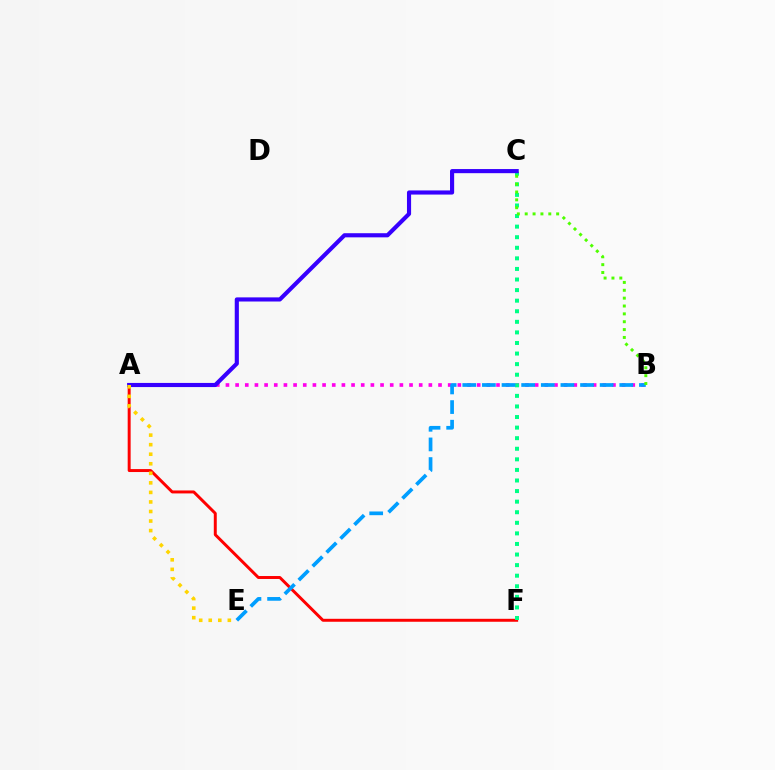{('A', 'B'): [{'color': '#ff00ed', 'line_style': 'dotted', 'thickness': 2.63}], ('A', 'F'): [{'color': '#ff0000', 'line_style': 'solid', 'thickness': 2.13}], ('C', 'F'): [{'color': '#00ff86', 'line_style': 'dotted', 'thickness': 2.87}], ('B', 'E'): [{'color': '#009eff', 'line_style': 'dashed', 'thickness': 2.67}], ('A', 'C'): [{'color': '#3700ff', 'line_style': 'solid', 'thickness': 2.98}], ('A', 'E'): [{'color': '#ffd500', 'line_style': 'dotted', 'thickness': 2.59}], ('B', 'C'): [{'color': '#4fff00', 'line_style': 'dotted', 'thickness': 2.14}]}